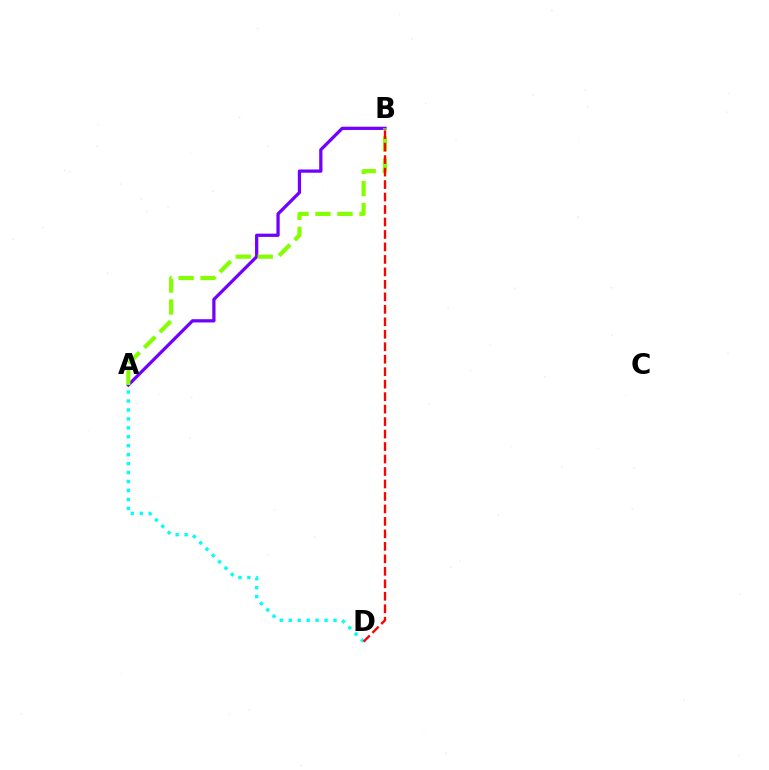{('A', 'B'): [{'color': '#7200ff', 'line_style': 'solid', 'thickness': 2.34}, {'color': '#84ff00', 'line_style': 'dashed', 'thickness': 2.99}], ('A', 'D'): [{'color': '#00fff6', 'line_style': 'dotted', 'thickness': 2.43}], ('B', 'D'): [{'color': '#ff0000', 'line_style': 'dashed', 'thickness': 1.69}]}